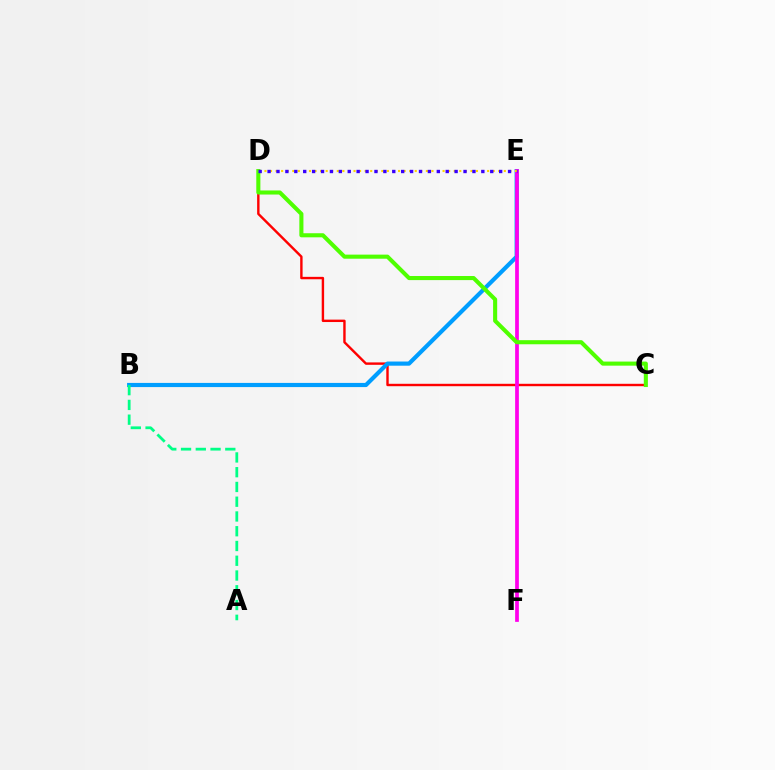{('C', 'D'): [{'color': '#ff0000', 'line_style': 'solid', 'thickness': 1.73}, {'color': '#4fff00', 'line_style': 'solid', 'thickness': 2.94}], ('B', 'E'): [{'color': '#009eff', 'line_style': 'solid', 'thickness': 3.0}], ('A', 'B'): [{'color': '#00ff86', 'line_style': 'dashed', 'thickness': 2.01}], ('E', 'F'): [{'color': '#ff00ed', 'line_style': 'solid', 'thickness': 2.68}], ('D', 'E'): [{'color': '#ffd500', 'line_style': 'dotted', 'thickness': 1.51}, {'color': '#3700ff', 'line_style': 'dotted', 'thickness': 2.42}]}